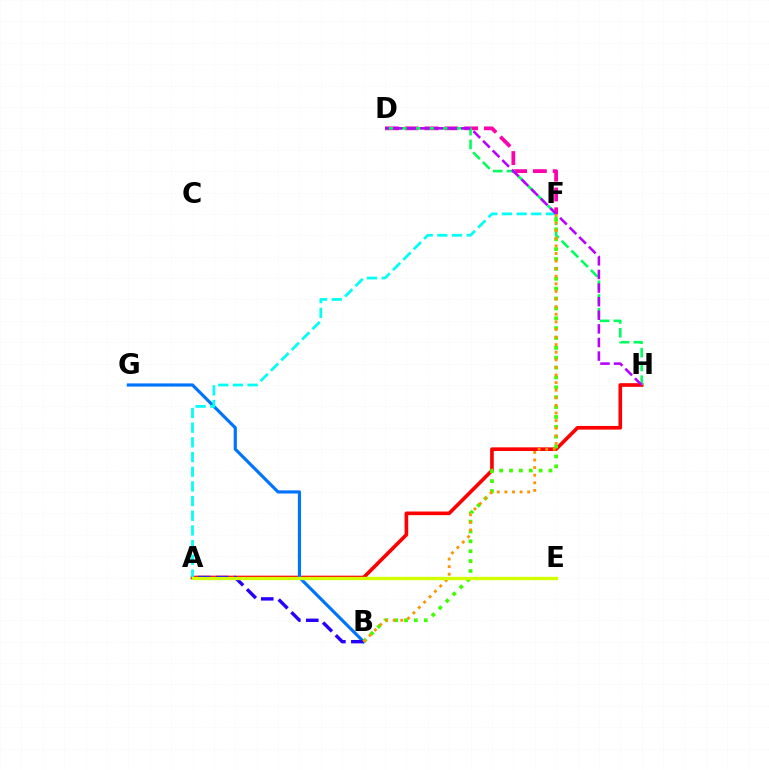{('D', 'F'): [{'color': '#ff00ac', 'line_style': 'dashed', 'thickness': 2.69}], ('A', 'H'): [{'color': '#ff0000', 'line_style': 'solid', 'thickness': 2.62}], ('B', 'G'): [{'color': '#0074ff', 'line_style': 'solid', 'thickness': 2.28}], ('D', 'H'): [{'color': '#00ff5c', 'line_style': 'dashed', 'thickness': 1.87}, {'color': '#b900ff', 'line_style': 'dashed', 'thickness': 1.85}], ('A', 'F'): [{'color': '#00fff6', 'line_style': 'dashed', 'thickness': 1.99}], ('A', 'B'): [{'color': '#2500ff', 'line_style': 'dashed', 'thickness': 2.44}], ('B', 'F'): [{'color': '#3dff00', 'line_style': 'dotted', 'thickness': 2.68}, {'color': '#ff9400', 'line_style': 'dotted', 'thickness': 2.06}], ('A', 'E'): [{'color': '#d1ff00', 'line_style': 'solid', 'thickness': 2.39}]}